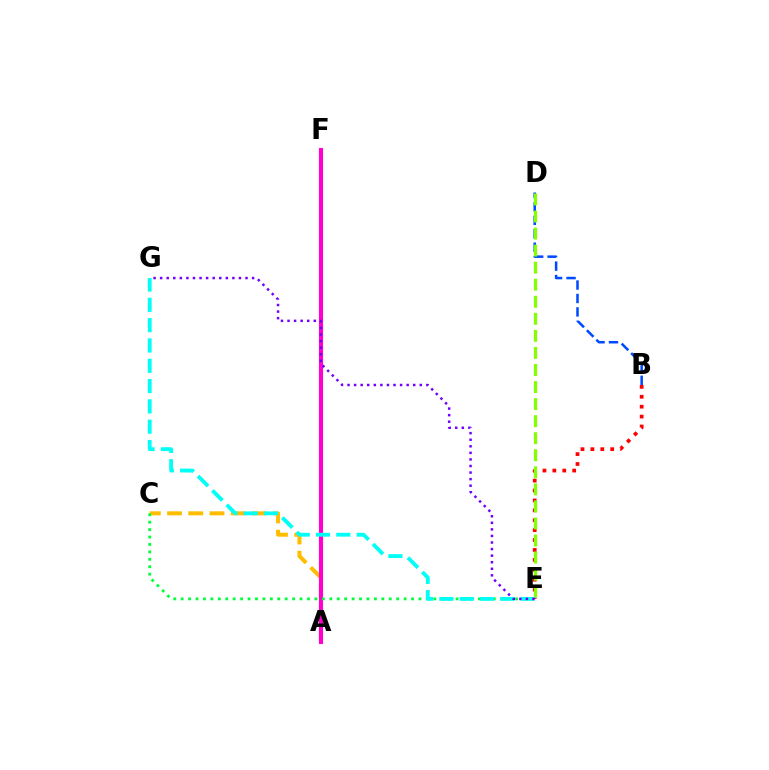{('B', 'E'): [{'color': '#ff0000', 'line_style': 'dotted', 'thickness': 2.69}], ('A', 'C'): [{'color': '#ffbd00', 'line_style': 'dashed', 'thickness': 2.88}], ('A', 'F'): [{'color': '#ff00cf', 'line_style': 'solid', 'thickness': 2.96}], ('C', 'E'): [{'color': '#00ff39', 'line_style': 'dotted', 'thickness': 2.02}], ('B', 'D'): [{'color': '#004bff', 'line_style': 'dashed', 'thickness': 1.83}], ('D', 'E'): [{'color': '#84ff00', 'line_style': 'dashed', 'thickness': 2.32}], ('E', 'G'): [{'color': '#00fff6', 'line_style': 'dashed', 'thickness': 2.76}, {'color': '#7200ff', 'line_style': 'dotted', 'thickness': 1.78}]}